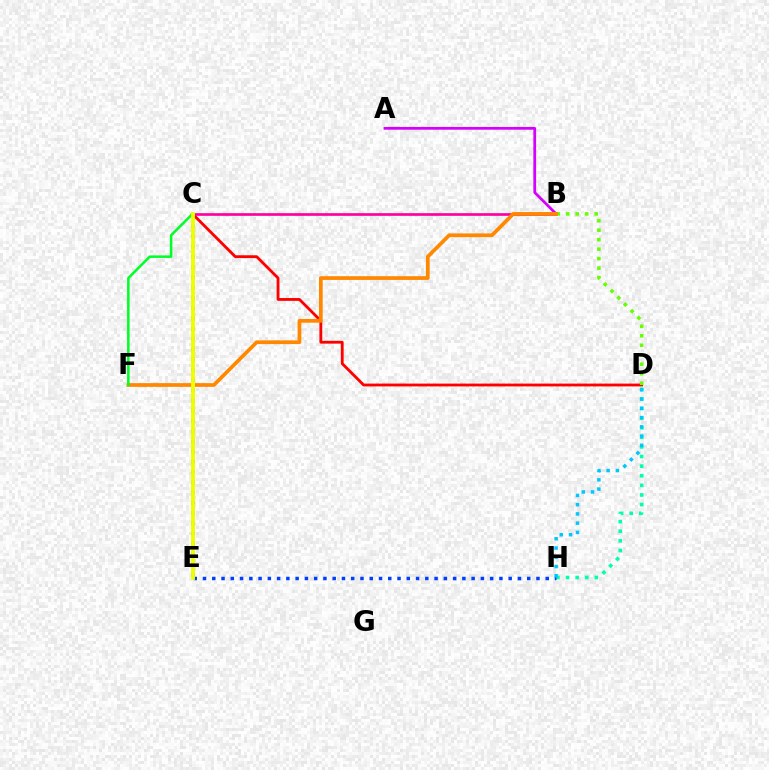{('D', 'H'): [{'color': '#00ffaf', 'line_style': 'dotted', 'thickness': 2.61}, {'color': '#00c7ff', 'line_style': 'dotted', 'thickness': 2.51}], ('C', 'D'): [{'color': '#ff0000', 'line_style': 'solid', 'thickness': 2.04}], ('C', 'E'): [{'color': '#4f00ff', 'line_style': 'dotted', 'thickness': 2.78}, {'color': '#eeff00', 'line_style': 'solid', 'thickness': 2.81}], ('A', 'B'): [{'color': '#d600ff', 'line_style': 'solid', 'thickness': 1.98}], ('B', 'C'): [{'color': '#ff00a0', 'line_style': 'solid', 'thickness': 1.92}], ('B', 'D'): [{'color': '#66ff00', 'line_style': 'dotted', 'thickness': 2.58}], ('B', 'F'): [{'color': '#ff8800', 'line_style': 'solid', 'thickness': 2.68}], ('C', 'F'): [{'color': '#00ff27', 'line_style': 'solid', 'thickness': 1.82}], ('E', 'H'): [{'color': '#003fff', 'line_style': 'dotted', 'thickness': 2.52}]}